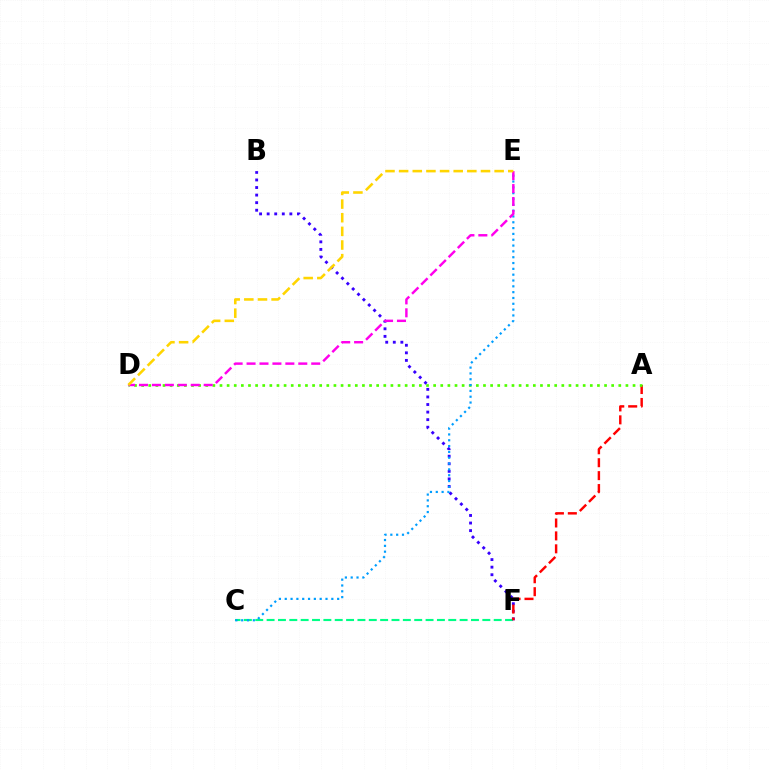{('C', 'F'): [{'color': '#00ff86', 'line_style': 'dashed', 'thickness': 1.54}], ('B', 'F'): [{'color': '#3700ff', 'line_style': 'dotted', 'thickness': 2.06}], ('A', 'F'): [{'color': '#ff0000', 'line_style': 'dashed', 'thickness': 1.76}], ('A', 'D'): [{'color': '#4fff00', 'line_style': 'dotted', 'thickness': 1.93}], ('C', 'E'): [{'color': '#009eff', 'line_style': 'dotted', 'thickness': 1.58}], ('D', 'E'): [{'color': '#ff00ed', 'line_style': 'dashed', 'thickness': 1.76}, {'color': '#ffd500', 'line_style': 'dashed', 'thickness': 1.85}]}